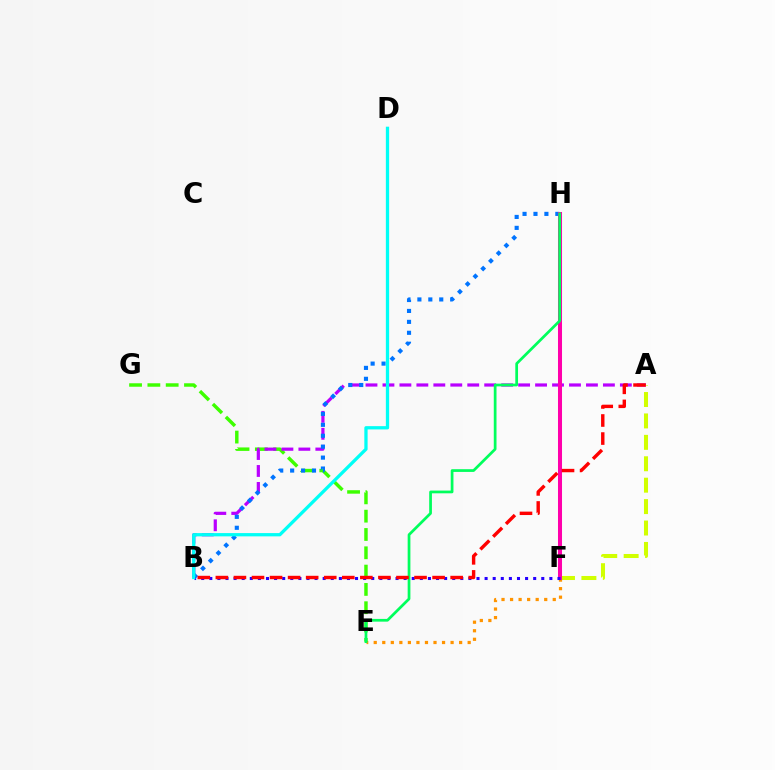{('E', 'F'): [{'color': '#ff9400', 'line_style': 'dotted', 'thickness': 2.32}], ('E', 'G'): [{'color': '#3dff00', 'line_style': 'dashed', 'thickness': 2.49}], ('A', 'B'): [{'color': '#b900ff', 'line_style': 'dashed', 'thickness': 2.3}, {'color': '#ff0000', 'line_style': 'dashed', 'thickness': 2.45}], ('A', 'F'): [{'color': '#d1ff00', 'line_style': 'dashed', 'thickness': 2.91}], ('B', 'H'): [{'color': '#0074ff', 'line_style': 'dotted', 'thickness': 2.97}], ('F', 'H'): [{'color': '#ff00ac', 'line_style': 'solid', 'thickness': 2.9}], ('B', 'F'): [{'color': '#2500ff', 'line_style': 'dotted', 'thickness': 2.2}], ('B', 'D'): [{'color': '#00fff6', 'line_style': 'solid', 'thickness': 2.36}], ('E', 'H'): [{'color': '#00ff5c', 'line_style': 'solid', 'thickness': 1.97}]}